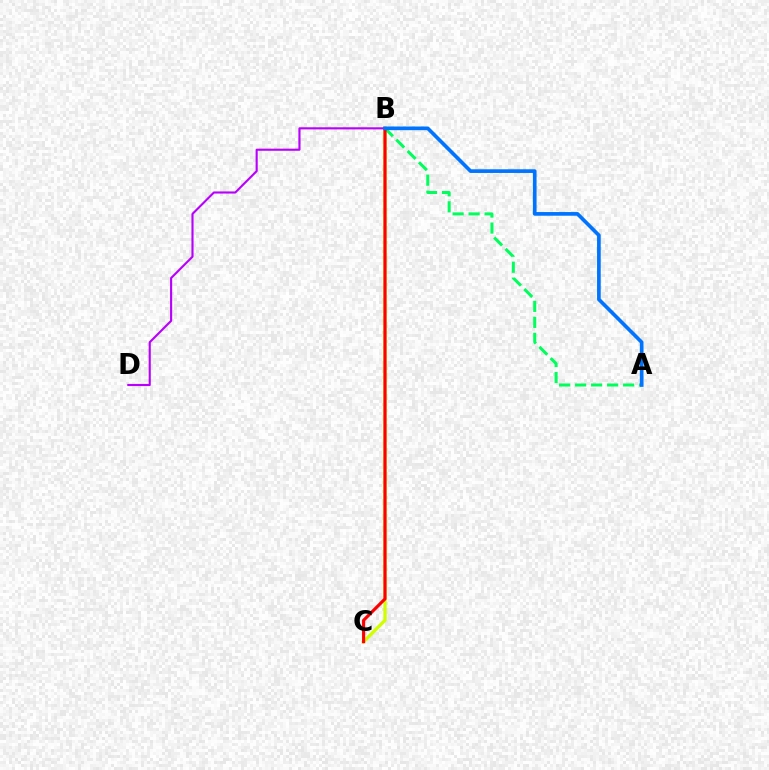{('B', 'C'): [{'color': '#d1ff00', 'line_style': 'solid', 'thickness': 2.4}, {'color': '#ff0000', 'line_style': 'solid', 'thickness': 2.25}], ('B', 'D'): [{'color': '#b900ff', 'line_style': 'solid', 'thickness': 1.53}], ('A', 'B'): [{'color': '#00ff5c', 'line_style': 'dashed', 'thickness': 2.17}, {'color': '#0074ff', 'line_style': 'solid', 'thickness': 2.64}]}